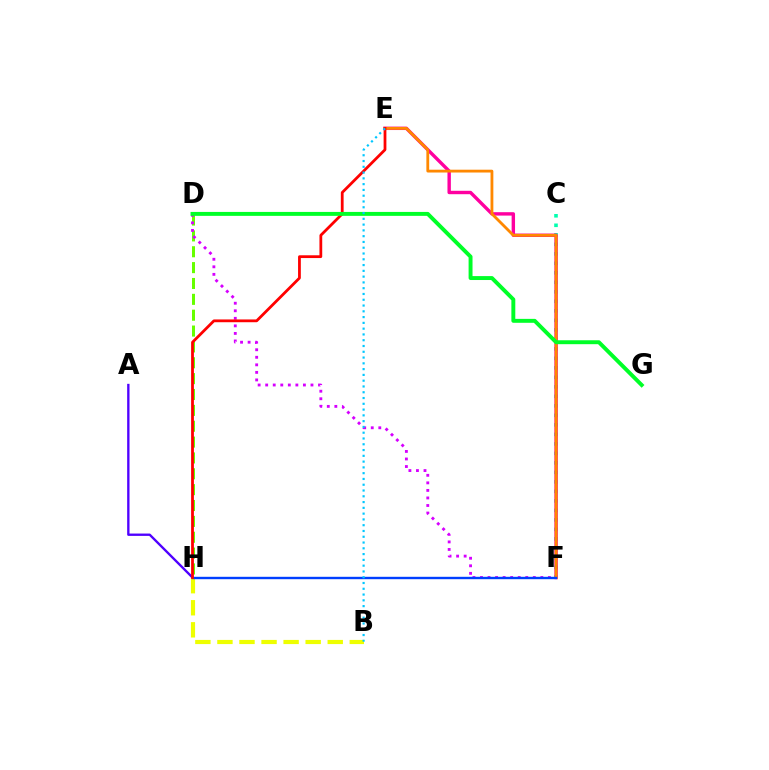{('C', 'F'): [{'color': '#00ffaf', 'line_style': 'dotted', 'thickness': 2.58}], ('D', 'H'): [{'color': '#66ff00', 'line_style': 'dashed', 'thickness': 2.15}], ('A', 'H'): [{'color': '#4f00ff', 'line_style': 'solid', 'thickness': 1.69}], ('D', 'F'): [{'color': '#d600ff', 'line_style': 'dotted', 'thickness': 2.05}], ('E', 'F'): [{'color': '#ff00a0', 'line_style': 'solid', 'thickness': 2.45}, {'color': '#ff8800', 'line_style': 'solid', 'thickness': 2.03}], ('B', 'H'): [{'color': '#eeff00', 'line_style': 'dashed', 'thickness': 3.0}], ('F', 'H'): [{'color': '#003fff', 'line_style': 'solid', 'thickness': 1.72}], ('E', 'H'): [{'color': '#ff0000', 'line_style': 'solid', 'thickness': 2.0}], ('D', 'G'): [{'color': '#00ff27', 'line_style': 'solid', 'thickness': 2.83}], ('B', 'E'): [{'color': '#00c7ff', 'line_style': 'dotted', 'thickness': 1.57}]}